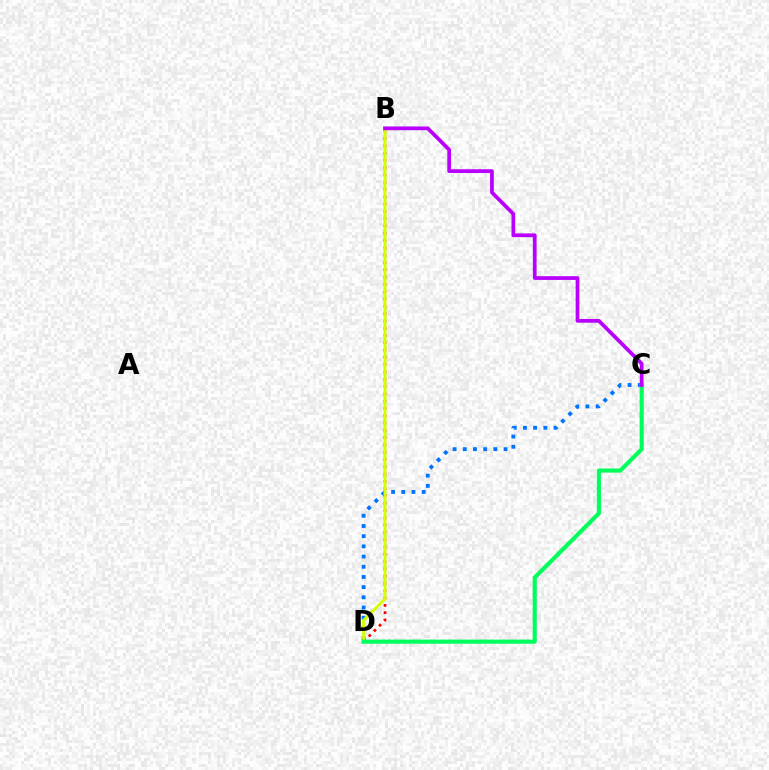{('C', 'D'): [{'color': '#0074ff', 'line_style': 'dotted', 'thickness': 2.77}, {'color': '#00ff5c', 'line_style': 'solid', 'thickness': 2.97}], ('B', 'D'): [{'color': '#ff0000', 'line_style': 'dotted', 'thickness': 1.98}, {'color': '#d1ff00', 'line_style': 'solid', 'thickness': 2.12}], ('B', 'C'): [{'color': '#b900ff', 'line_style': 'solid', 'thickness': 2.7}]}